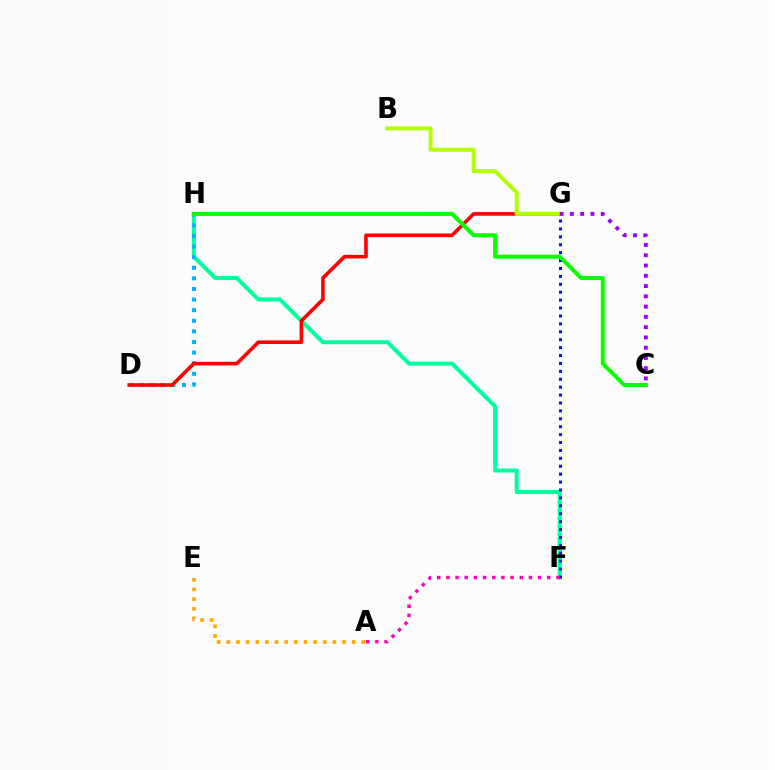{('F', 'H'): [{'color': '#00ff9d', 'line_style': 'solid', 'thickness': 2.9}], ('F', 'G'): [{'color': '#0010ff', 'line_style': 'dotted', 'thickness': 2.15}], ('D', 'H'): [{'color': '#00b5ff', 'line_style': 'dotted', 'thickness': 2.88}], ('D', 'G'): [{'color': '#ff0000', 'line_style': 'solid', 'thickness': 2.59}], ('B', 'G'): [{'color': '#b3ff00', 'line_style': 'solid', 'thickness': 2.85}], ('A', 'E'): [{'color': '#ffa500', 'line_style': 'dotted', 'thickness': 2.62}], ('C', 'H'): [{'color': '#08ff00', 'line_style': 'solid', 'thickness': 2.89}], ('A', 'F'): [{'color': '#ff00bd', 'line_style': 'dotted', 'thickness': 2.49}], ('C', 'G'): [{'color': '#9b00ff', 'line_style': 'dotted', 'thickness': 2.79}]}